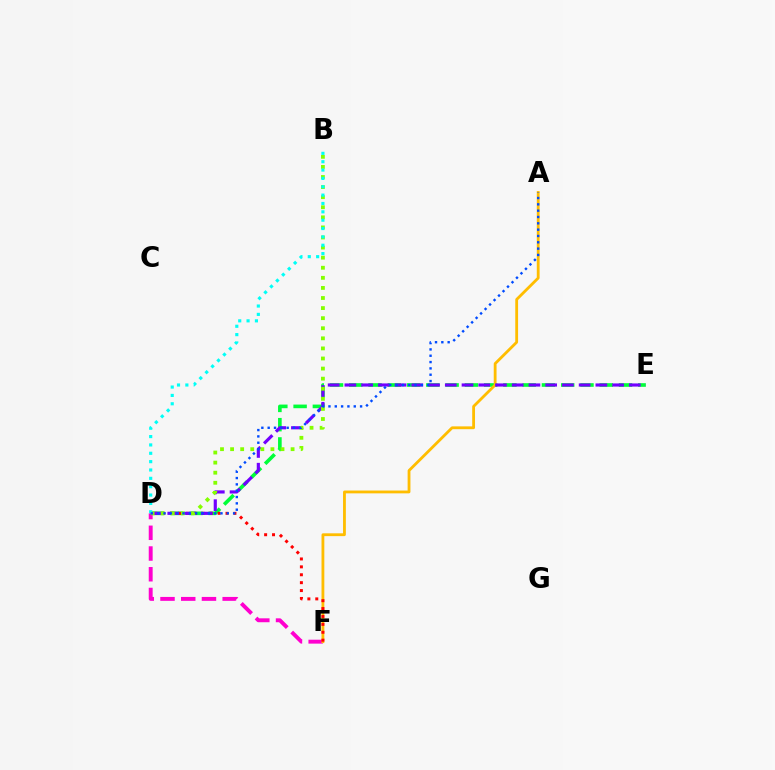{('D', 'E'): [{'color': '#00ff39', 'line_style': 'dashed', 'thickness': 2.62}, {'color': '#7200ff', 'line_style': 'dashed', 'thickness': 2.27}], ('D', 'F'): [{'color': '#ff00cf', 'line_style': 'dashed', 'thickness': 2.82}, {'color': '#ff0000', 'line_style': 'dotted', 'thickness': 2.15}], ('A', 'F'): [{'color': '#ffbd00', 'line_style': 'solid', 'thickness': 2.02}], ('B', 'D'): [{'color': '#84ff00', 'line_style': 'dotted', 'thickness': 2.74}, {'color': '#00fff6', 'line_style': 'dotted', 'thickness': 2.27}], ('A', 'D'): [{'color': '#004bff', 'line_style': 'dotted', 'thickness': 1.72}]}